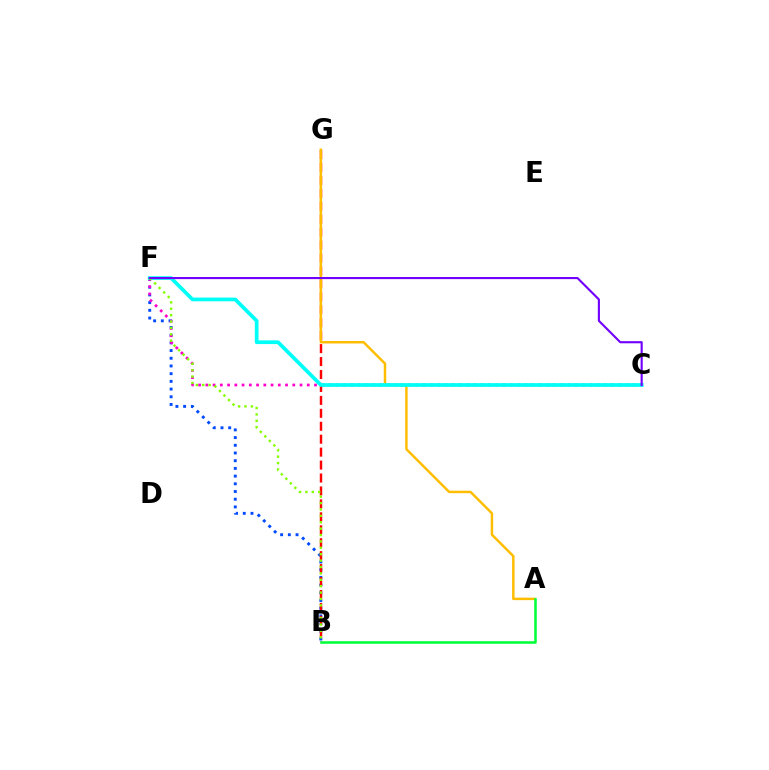{('B', 'F'): [{'color': '#004bff', 'line_style': 'dotted', 'thickness': 2.09}, {'color': '#84ff00', 'line_style': 'dotted', 'thickness': 1.74}], ('C', 'F'): [{'color': '#ff00cf', 'line_style': 'dotted', 'thickness': 1.97}, {'color': '#00fff6', 'line_style': 'solid', 'thickness': 2.68}, {'color': '#7200ff', 'line_style': 'solid', 'thickness': 1.53}], ('B', 'G'): [{'color': '#ff0000', 'line_style': 'dashed', 'thickness': 1.76}], ('A', 'G'): [{'color': '#ffbd00', 'line_style': 'solid', 'thickness': 1.78}], ('A', 'B'): [{'color': '#00ff39', 'line_style': 'solid', 'thickness': 1.84}]}